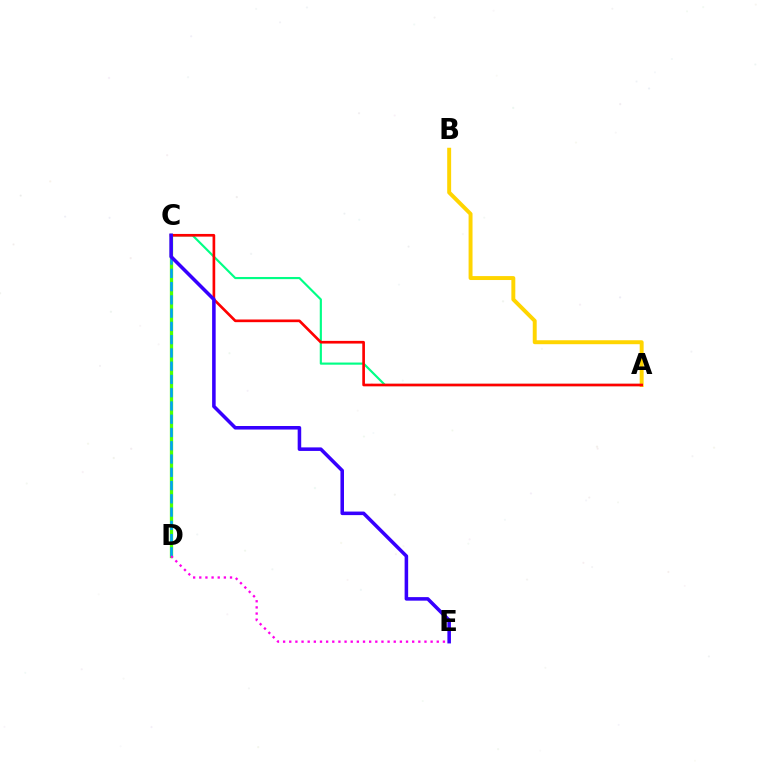{('A', 'C'): [{'color': '#00ff86', 'line_style': 'solid', 'thickness': 1.55}, {'color': '#ff0000', 'line_style': 'solid', 'thickness': 1.92}], ('A', 'B'): [{'color': '#ffd500', 'line_style': 'solid', 'thickness': 2.84}], ('C', 'D'): [{'color': '#4fff00', 'line_style': 'solid', 'thickness': 2.36}, {'color': '#009eff', 'line_style': 'dashed', 'thickness': 1.8}], ('D', 'E'): [{'color': '#ff00ed', 'line_style': 'dotted', 'thickness': 1.67}], ('C', 'E'): [{'color': '#3700ff', 'line_style': 'solid', 'thickness': 2.55}]}